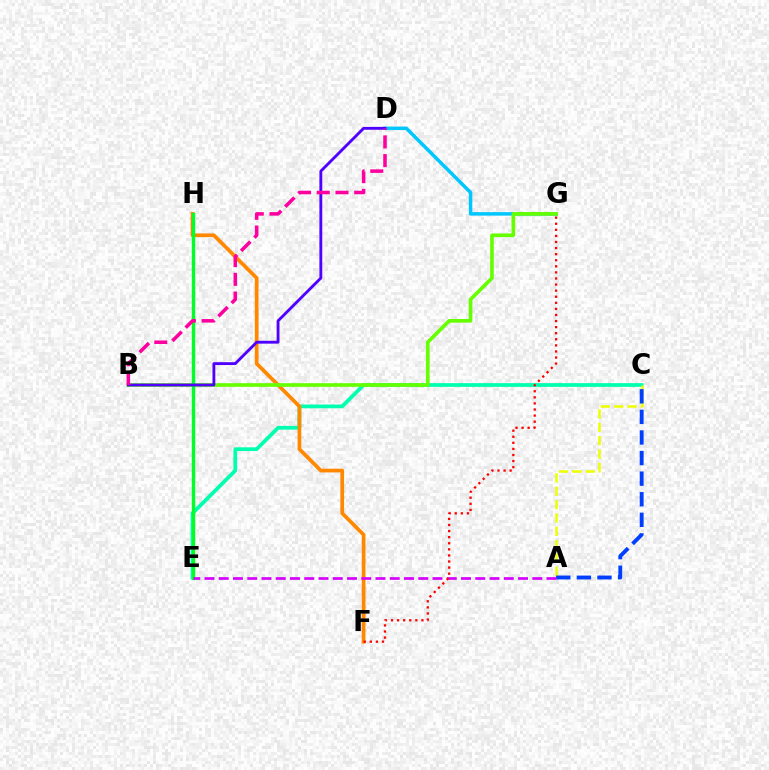{('C', 'E'): [{'color': '#00ffaf', 'line_style': 'solid', 'thickness': 2.69}], ('F', 'H'): [{'color': '#ff8800', 'line_style': 'solid', 'thickness': 2.67}], ('D', 'G'): [{'color': '#00c7ff', 'line_style': 'solid', 'thickness': 2.52}], ('B', 'G'): [{'color': '#66ff00', 'line_style': 'solid', 'thickness': 2.63}], ('A', 'C'): [{'color': '#eeff00', 'line_style': 'dashed', 'thickness': 1.82}, {'color': '#003fff', 'line_style': 'dashed', 'thickness': 2.8}], ('E', 'H'): [{'color': '#00ff27', 'line_style': 'solid', 'thickness': 2.44}], ('A', 'E'): [{'color': '#d600ff', 'line_style': 'dashed', 'thickness': 1.94}], ('B', 'D'): [{'color': '#4f00ff', 'line_style': 'solid', 'thickness': 2.05}, {'color': '#ff00a0', 'line_style': 'dashed', 'thickness': 2.54}], ('F', 'G'): [{'color': '#ff0000', 'line_style': 'dotted', 'thickness': 1.65}]}